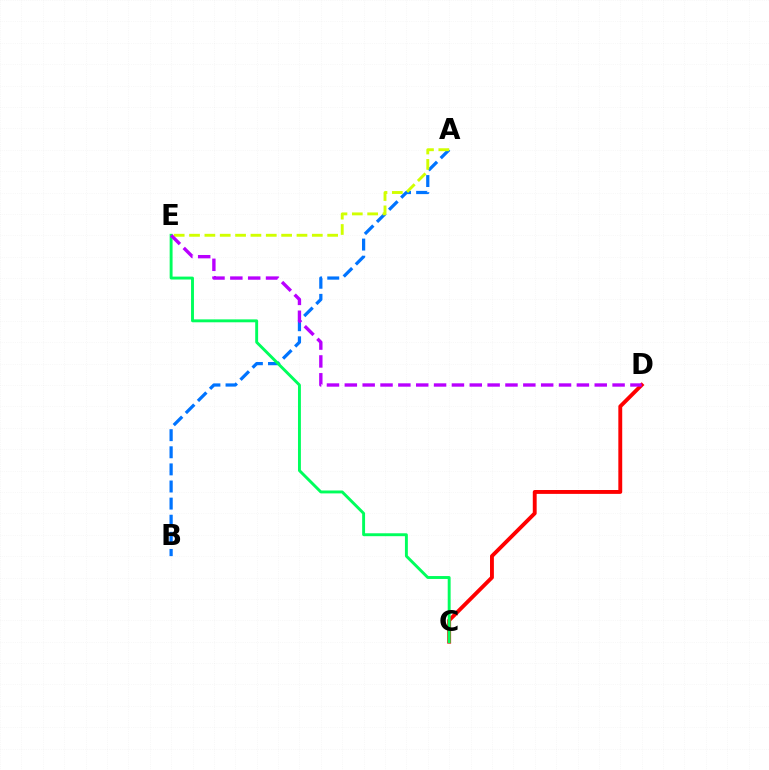{('A', 'B'): [{'color': '#0074ff', 'line_style': 'dashed', 'thickness': 2.32}], ('C', 'D'): [{'color': '#ff0000', 'line_style': 'solid', 'thickness': 2.79}], ('A', 'E'): [{'color': '#d1ff00', 'line_style': 'dashed', 'thickness': 2.08}], ('C', 'E'): [{'color': '#00ff5c', 'line_style': 'solid', 'thickness': 2.1}], ('D', 'E'): [{'color': '#b900ff', 'line_style': 'dashed', 'thickness': 2.43}]}